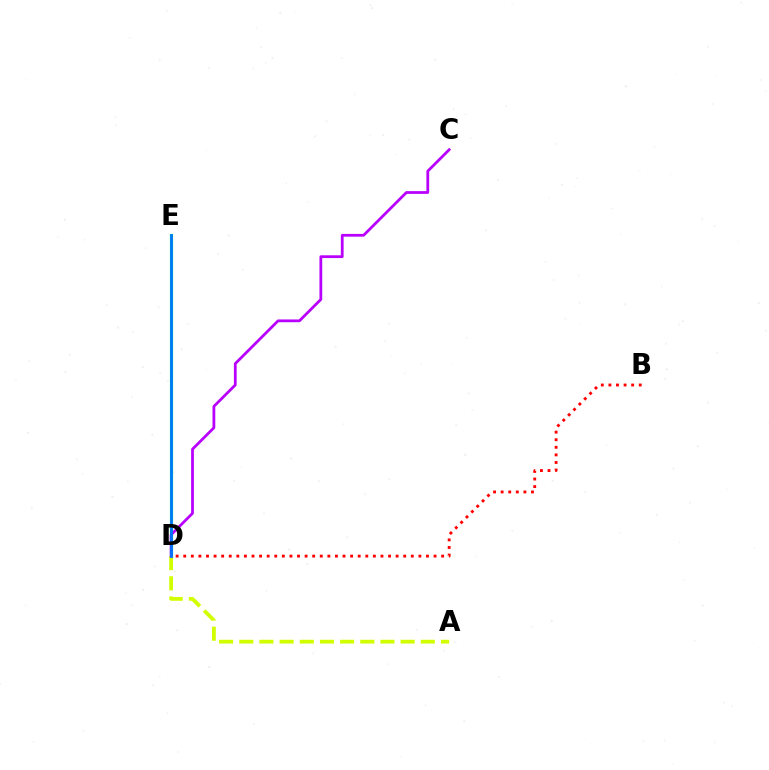{('B', 'D'): [{'color': '#ff0000', 'line_style': 'dotted', 'thickness': 2.06}], ('D', 'E'): [{'color': '#00ff5c', 'line_style': 'solid', 'thickness': 2.29}, {'color': '#0074ff', 'line_style': 'solid', 'thickness': 1.97}], ('A', 'D'): [{'color': '#d1ff00', 'line_style': 'dashed', 'thickness': 2.74}], ('C', 'D'): [{'color': '#b900ff', 'line_style': 'solid', 'thickness': 1.99}]}